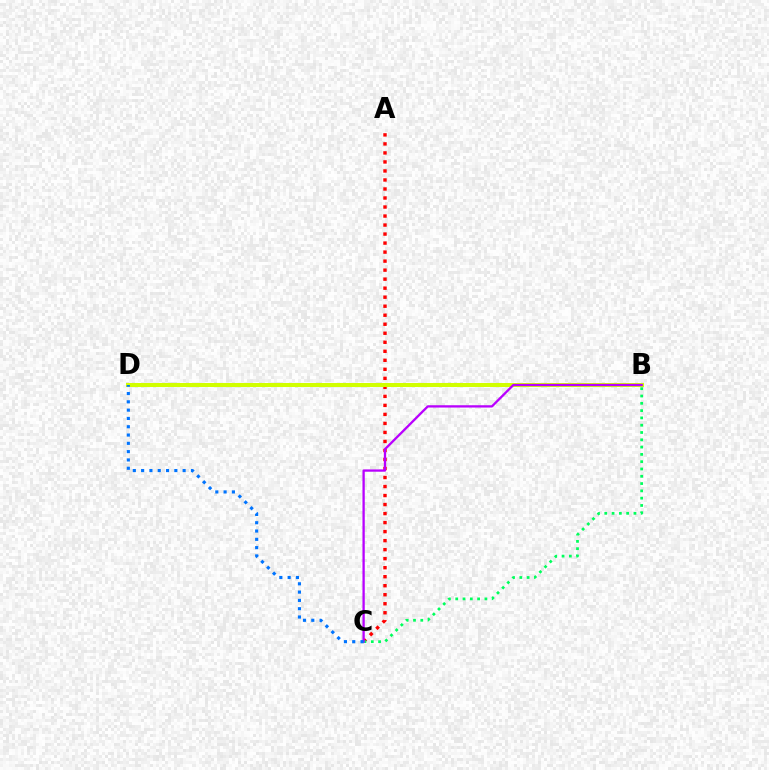{('A', 'C'): [{'color': '#ff0000', 'line_style': 'dotted', 'thickness': 2.45}], ('B', 'C'): [{'color': '#00ff5c', 'line_style': 'dotted', 'thickness': 1.98}, {'color': '#b900ff', 'line_style': 'solid', 'thickness': 1.66}], ('B', 'D'): [{'color': '#d1ff00', 'line_style': 'solid', 'thickness': 2.9}], ('C', 'D'): [{'color': '#0074ff', 'line_style': 'dotted', 'thickness': 2.26}]}